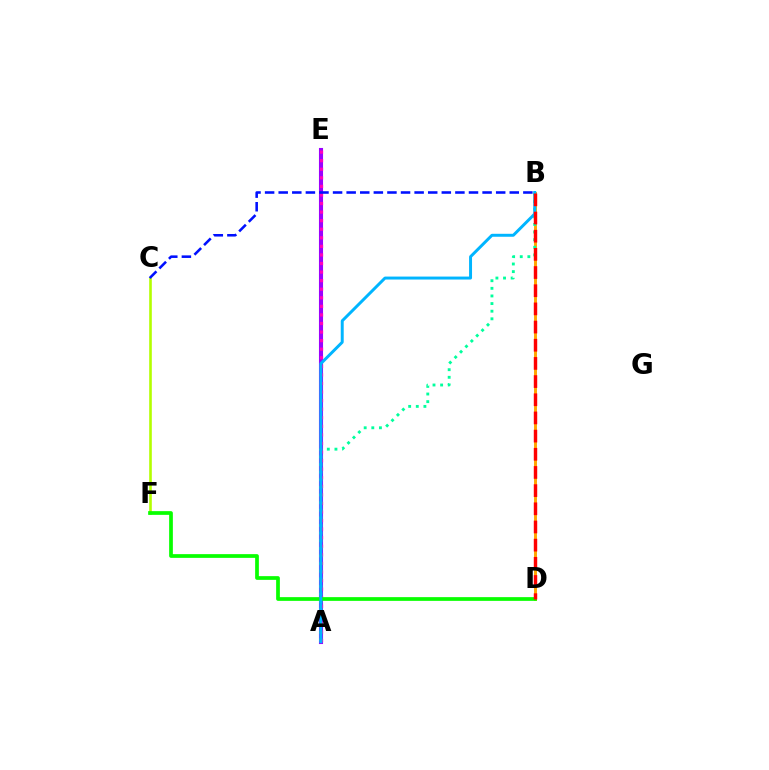{('B', 'D'): [{'color': '#ffa500', 'line_style': 'solid', 'thickness': 2.11}, {'color': '#ff0000', 'line_style': 'dashed', 'thickness': 2.47}], ('A', 'E'): [{'color': '#9b00ff', 'line_style': 'solid', 'thickness': 2.94}, {'color': '#ff00bd', 'line_style': 'dotted', 'thickness': 2.33}], ('A', 'B'): [{'color': '#00ff9d', 'line_style': 'dotted', 'thickness': 2.07}, {'color': '#00b5ff', 'line_style': 'solid', 'thickness': 2.13}], ('C', 'F'): [{'color': '#b3ff00', 'line_style': 'solid', 'thickness': 1.88}], ('D', 'F'): [{'color': '#08ff00', 'line_style': 'solid', 'thickness': 2.68}], ('B', 'C'): [{'color': '#0010ff', 'line_style': 'dashed', 'thickness': 1.85}]}